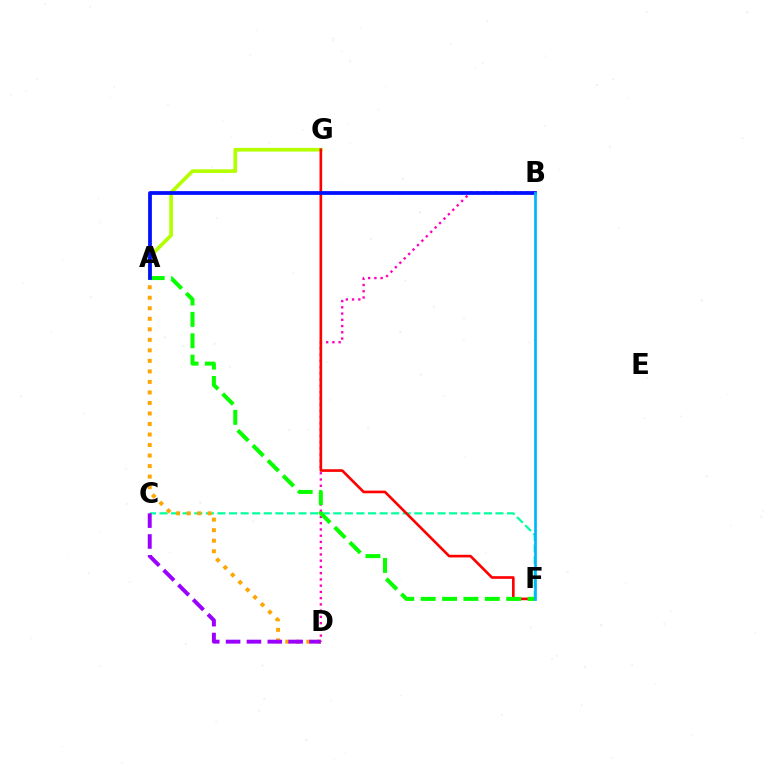{('B', 'D'): [{'color': '#ff00bd', 'line_style': 'dotted', 'thickness': 1.7}], ('C', 'F'): [{'color': '#00ff9d', 'line_style': 'dashed', 'thickness': 1.57}], ('A', 'G'): [{'color': '#b3ff00', 'line_style': 'solid', 'thickness': 2.64}], ('F', 'G'): [{'color': '#ff0000', 'line_style': 'solid', 'thickness': 1.9}], ('A', 'D'): [{'color': '#ffa500', 'line_style': 'dotted', 'thickness': 2.86}], ('A', 'F'): [{'color': '#08ff00', 'line_style': 'dashed', 'thickness': 2.9}], ('A', 'B'): [{'color': '#0010ff', 'line_style': 'solid', 'thickness': 2.71}], ('B', 'F'): [{'color': '#00b5ff', 'line_style': 'solid', 'thickness': 1.95}], ('C', 'D'): [{'color': '#9b00ff', 'line_style': 'dashed', 'thickness': 2.83}]}